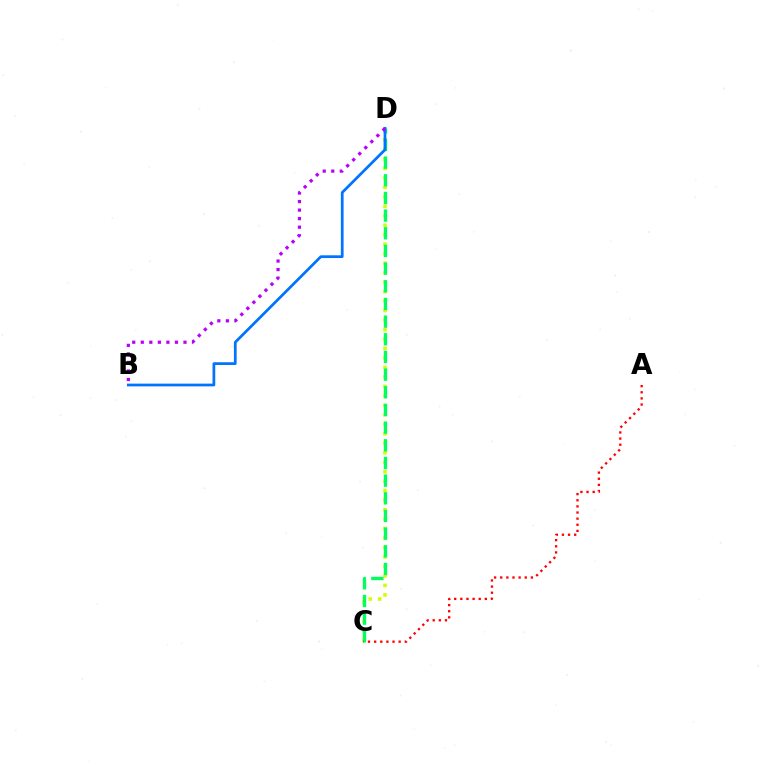{('C', 'D'): [{'color': '#d1ff00', 'line_style': 'dotted', 'thickness': 2.57}, {'color': '#00ff5c', 'line_style': 'dashed', 'thickness': 2.4}], ('A', 'C'): [{'color': '#ff0000', 'line_style': 'dotted', 'thickness': 1.67}], ('B', 'D'): [{'color': '#0074ff', 'line_style': 'solid', 'thickness': 1.97}, {'color': '#b900ff', 'line_style': 'dotted', 'thickness': 2.32}]}